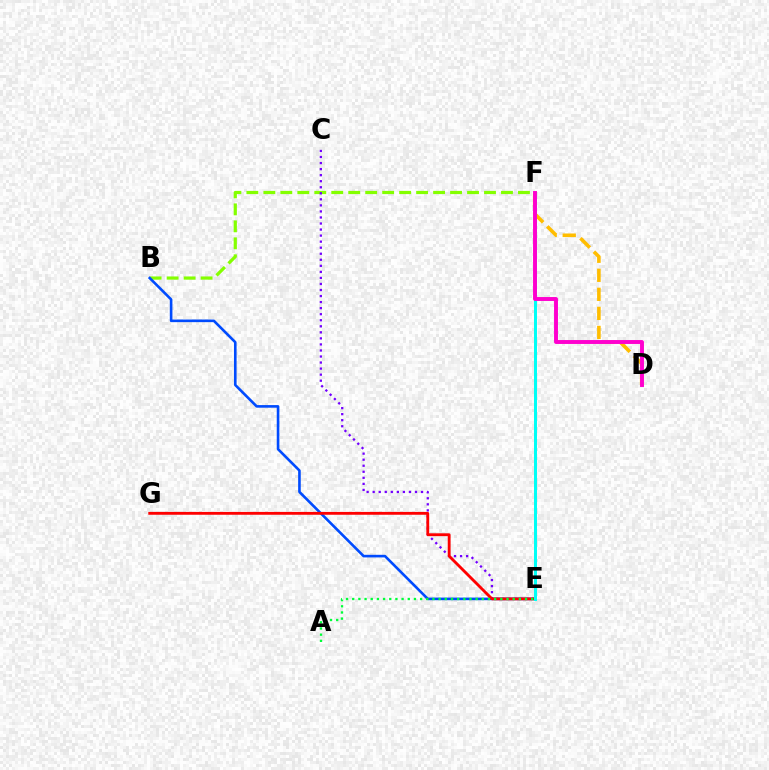{('B', 'F'): [{'color': '#84ff00', 'line_style': 'dashed', 'thickness': 2.31}], ('B', 'E'): [{'color': '#004bff', 'line_style': 'solid', 'thickness': 1.88}], ('C', 'E'): [{'color': '#7200ff', 'line_style': 'dotted', 'thickness': 1.64}], ('D', 'F'): [{'color': '#ffbd00', 'line_style': 'dashed', 'thickness': 2.59}, {'color': '#ff00cf', 'line_style': 'solid', 'thickness': 2.82}], ('E', 'G'): [{'color': '#ff0000', 'line_style': 'solid', 'thickness': 2.04}], ('E', 'F'): [{'color': '#00fff6', 'line_style': 'solid', 'thickness': 2.16}], ('A', 'E'): [{'color': '#00ff39', 'line_style': 'dotted', 'thickness': 1.68}]}